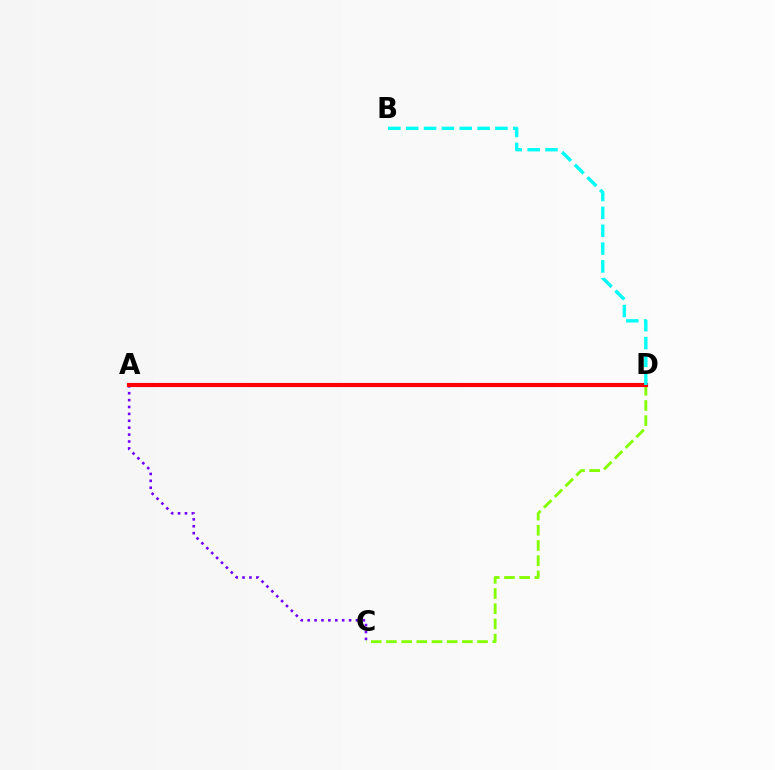{('C', 'D'): [{'color': '#84ff00', 'line_style': 'dashed', 'thickness': 2.06}], ('A', 'C'): [{'color': '#7200ff', 'line_style': 'dotted', 'thickness': 1.87}], ('A', 'D'): [{'color': '#ff0000', 'line_style': 'solid', 'thickness': 2.99}], ('B', 'D'): [{'color': '#00fff6', 'line_style': 'dashed', 'thickness': 2.43}]}